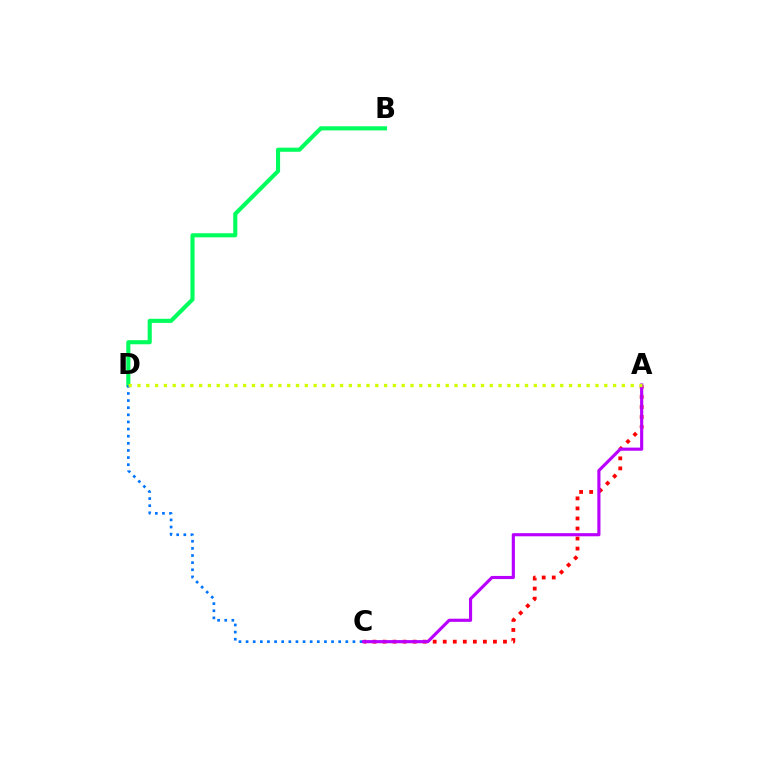{('B', 'D'): [{'color': '#00ff5c', 'line_style': 'solid', 'thickness': 2.96}], ('C', 'D'): [{'color': '#0074ff', 'line_style': 'dotted', 'thickness': 1.94}], ('A', 'C'): [{'color': '#ff0000', 'line_style': 'dotted', 'thickness': 2.73}, {'color': '#b900ff', 'line_style': 'solid', 'thickness': 2.26}], ('A', 'D'): [{'color': '#d1ff00', 'line_style': 'dotted', 'thickness': 2.39}]}